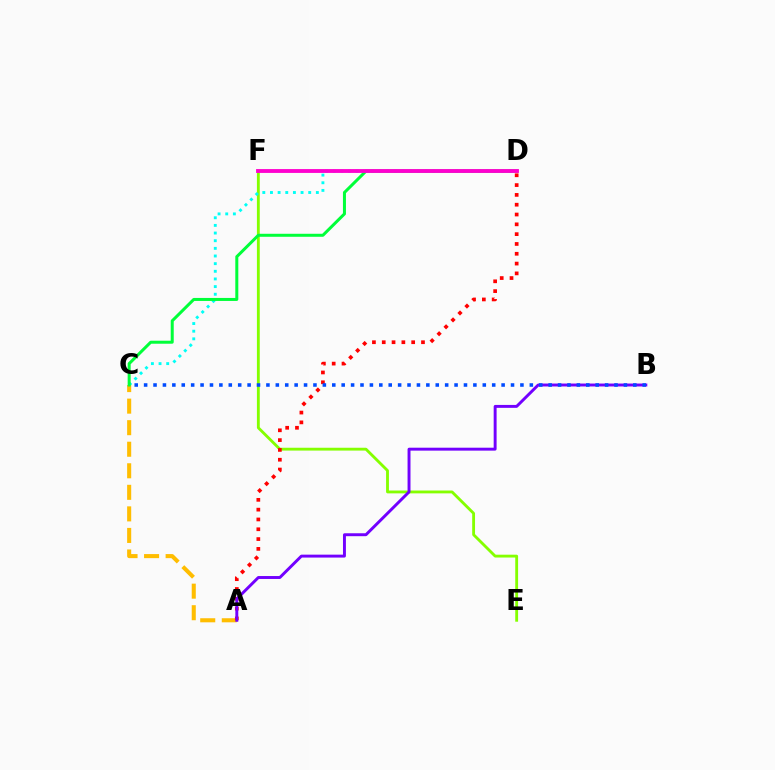{('E', 'F'): [{'color': '#84ff00', 'line_style': 'solid', 'thickness': 2.05}], ('C', 'D'): [{'color': '#00fff6', 'line_style': 'dotted', 'thickness': 2.08}, {'color': '#00ff39', 'line_style': 'solid', 'thickness': 2.17}], ('A', 'C'): [{'color': '#ffbd00', 'line_style': 'dashed', 'thickness': 2.93}], ('A', 'D'): [{'color': '#ff0000', 'line_style': 'dotted', 'thickness': 2.67}], ('A', 'B'): [{'color': '#7200ff', 'line_style': 'solid', 'thickness': 2.11}], ('D', 'F'): [{'color': '#ff00cf', 'line_style': 'solid', 'thickness': 2.77}], ('B', 'C'): [{'color': '#004bff', 'line_style': 'dotted', 'thickness': 2.56}]}